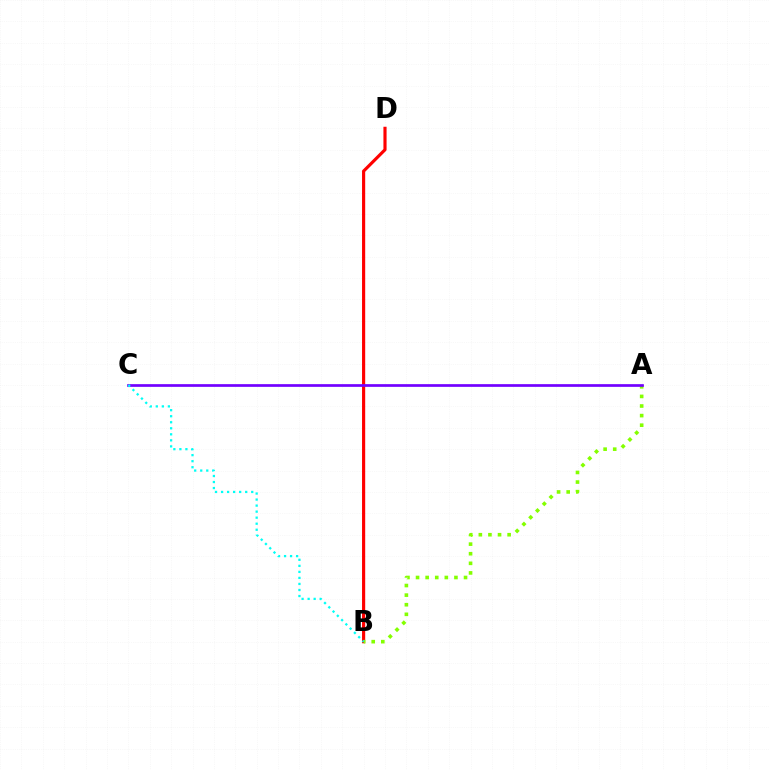{('B', 'D'): [{'color': '#ff0000', 'line_style': 'solid', 'thickness': 2.27}], ('A', 'B'): [{'color': '#84ff00', 'line_style': 'dotted', 'thickness': 2.61}], ('A', 'C'): [{'color': '#7200ff', 'line_style': 'solid', 'thickness': 1.94}], ('B', 'C'): [{'color': '#00fff6', 'line_style': 'dotted', 'thickness': 1.64}]}